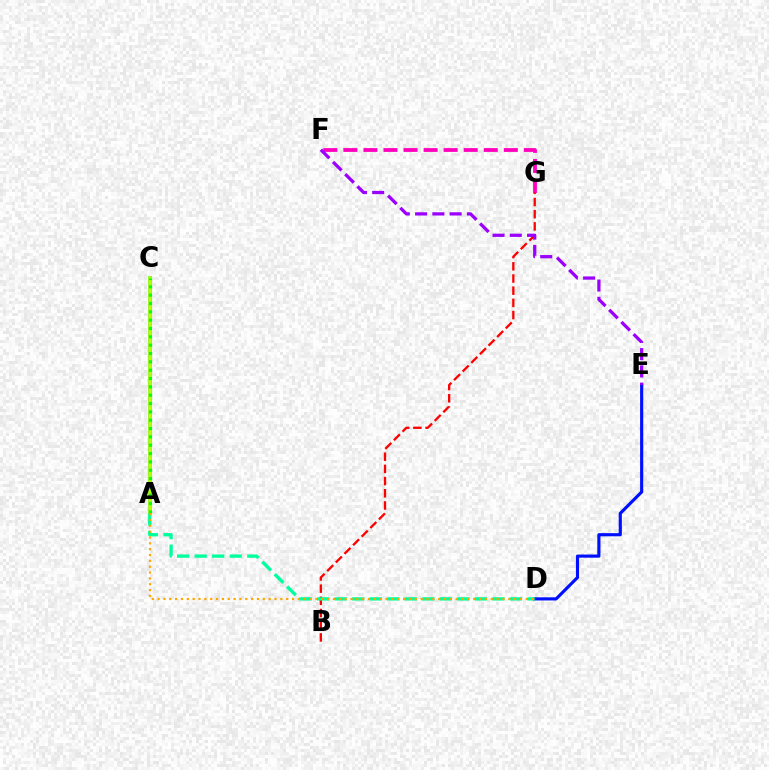{('D', 'E'): [{'color': '#0010ff', 'line_style': 'solid', 'thickness': 2.27}], ('A', 'C'): [{'color': '#00b5ff', 'line_style': 'solid', 'thickness': 2.72}, {'color': '#b3ff00', 'line_style': 'solid', 'thickness': 2.64}, {'color': '#08ff00', 'line_style': 'dotted', 'thickness': 2.27}], ('F', 'G'): [{'color': '#ff00bd', 'line_style': 'dashed', 'thickness': 2.72}], ('B', 'G'): [{'color': '#ff0000', 'line_style': 'dashed', 'thickness': 1.66}], ('E', 'F'): [{'color': '#9b00ff', 'line_style': 'dashed', 'thickness': 2.34}], ('A', 'D'): [{'color': '#00ff9d', 'line_style': 'dashed', 'thickness': 2.38}, {'color': '#ffa500', 'line_style': 'dotted', 'thickness': 1.59}]}